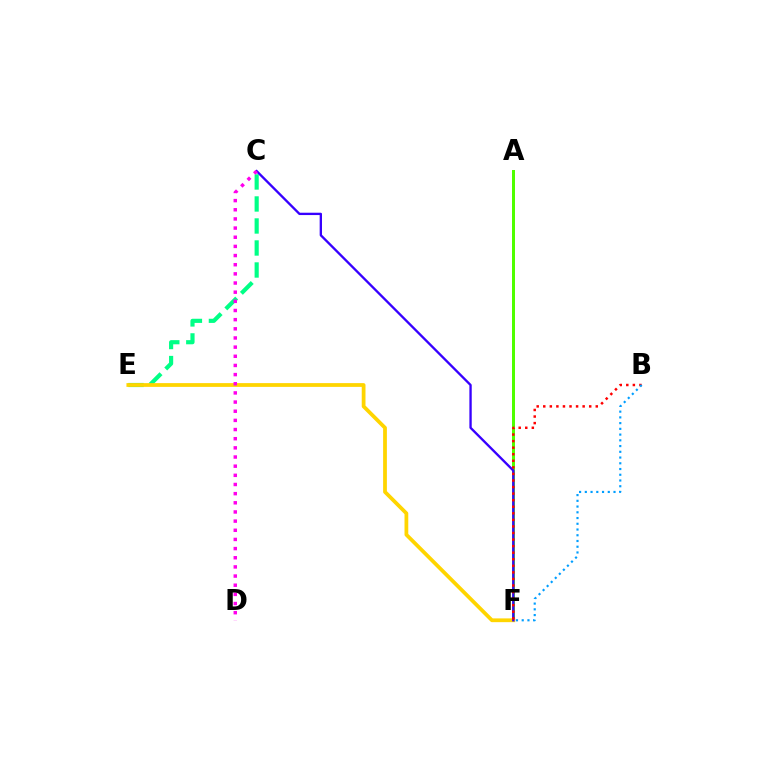{('C', 'E'): [{'color': '#00ff86', 'line_style': 'dashed', 'thickness': 2.99}], ('A', 'F'): [{'color': '#4fff00', 'line_style': 'solid', 'thickness': 2.15}], ('E', 'F'): [{'color': '#ffd500', 'line_style': 'solid', 'thickness': 2.71}], ('C', 'F'): [{'color': '#3700ff', 'line_style': 'solid', 'thickness': 1.68}], ('B', 'F'): [{'color': '#ff0000', 'line_style': 'dotted', 'thickness': 1.78}, {'color': '#009eff', 'line_style': 'dotted', 'thickness': 1.56}], ('C', 'D'): [{'color': '#ff00ed', 'line_style': 'dotted', 'thickness': 2.49}]}